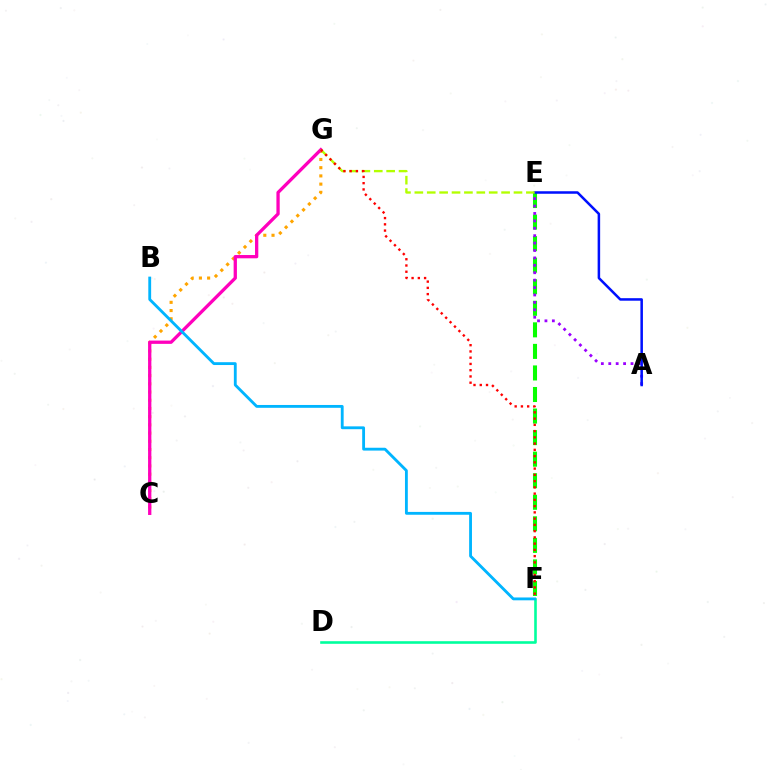{('E', 'F'): [{'color': '#08ff00', 'line_style': 'dashed', 'thickness': 2.93}], ('C', 'G'): [{'color': '#ffa500', 'line_style': 'dotted', 'thickness': 2.23}, {'color': '#ff00bd', 'line_style': 'solid', 'thickness': 2.37}], ('D', 'F'): [{'color': '#00ff9d', 'line_style': 'solid', 'thickness': 1.88}], ('A', 'E'): [{'color': '#9b00ff', 'line_style': 'dotted', 'thickness': 2.01}, {'color': '#0010ff', 'line_style': 'solid', 'thickness': 1.82}], ('E', 'G'): [{'color': '#b3ff00', 'line_style': 'dashed', 'thickness': 1.68}], ('F', 'G'): [{'color': '#ff0000', 'line_style': 'dotted', 'thickness': 1.7}], ('B', 'F'): [{'color': '#00b5ff', 'line_style': 'solid', 'thickness': 2.04}]}